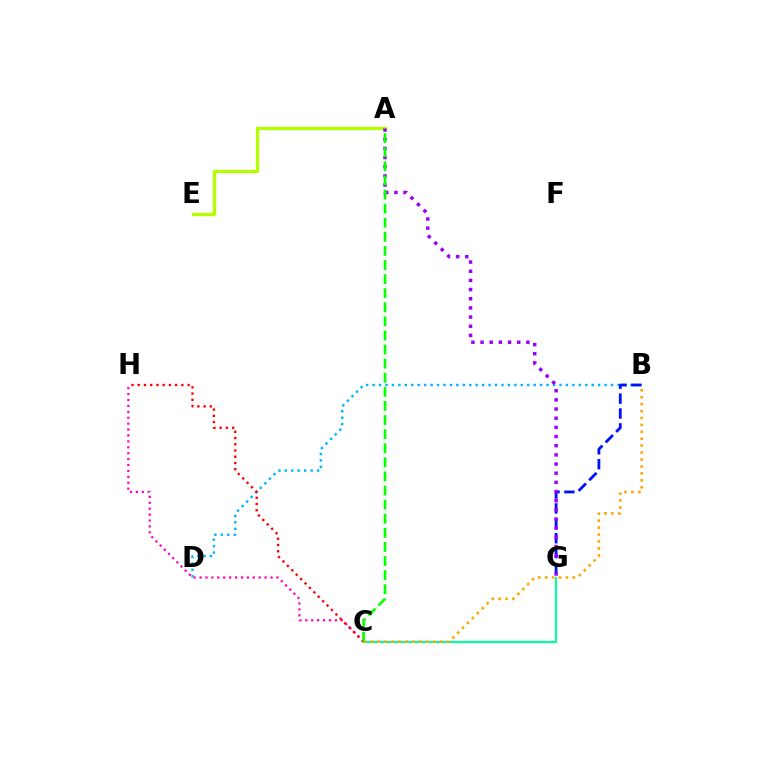{('A', 'E'): [{'color': '#b3ff00', 'line_style': 'solid', 'thickness': 2.38}], ('C', 'G'): [{'color': '#00ff9d', 'line_style': 'solid', 'thickness': 1.54}], ('C', 'H'): [{'color': '#ff00bd', 'line_style': 'dotted', 'thickness': 1.61}, {'color': '#ff0000', 'line_style': 'dotted', 'thickness': 1.69}], ('B', 'D'): [{'color': '#00b5ff', 'line_style': 'dotted', 'thickness': 1.75}], ('B', 'G'): [{'color': '#0010ff', 'line_style': 'dashed', 'thickness': 2.02}], ('A', 'G'): [{'color': '#9b00ff', 'line_style': 'dotted', 'thickness': 2.49}], ('B', 'C'): [{'color': '#ffa500', 'line_style': 'dotted', 'thickness': 1.88}], ('A', 'C'): [{'color': '#08ff00', 'line_style': 'dashed', 'thickness': 1.92}]}